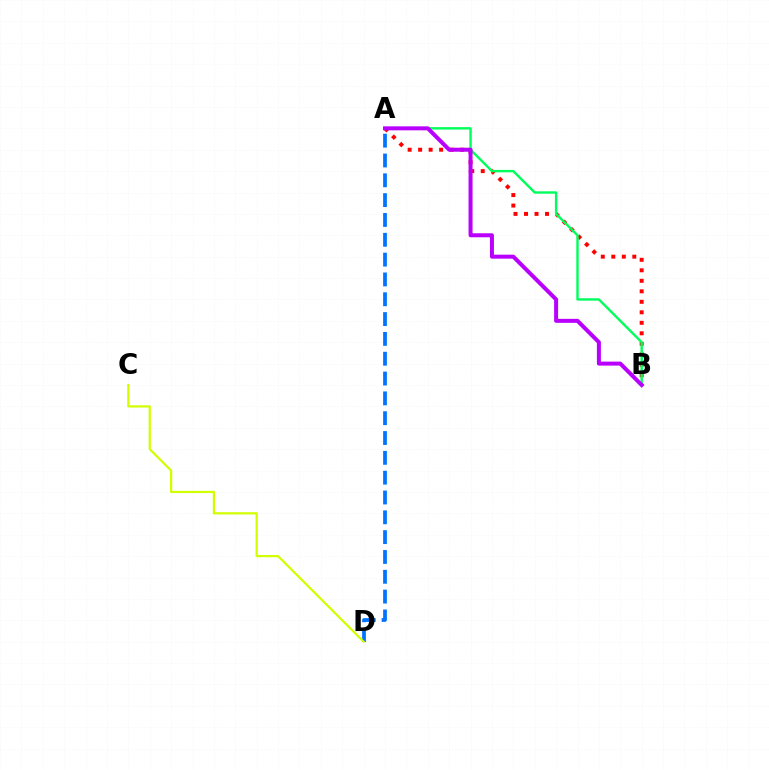{('A', 'B'): [{'color': '#ff0000', 'line_style': 'dotted', 'thickness': 2.85}, {'color': '#00ff5c', 'line_style': 'solid', 'thickness': 1.73}, {'color': '#b900ff', 'line_style': 'solid', 'thickness': 2.88}], ('A', 'D'): [{'color': '#0074ff', 'line_style': 'dashed', 'thickness': 2.69}], ('C', 'D'): [{'color': '#d1ff00', 'line_style': 'solid', 'thickness': 1.6}]}